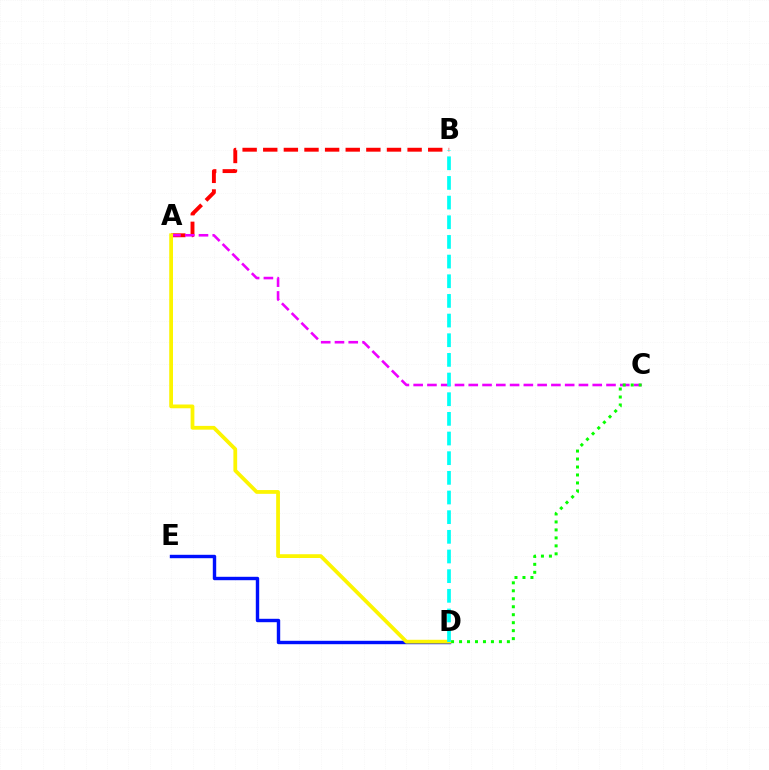{('D', 'E'): [{'color': '#0010ff', 'line_style': 'solid', 'thickness': 2.45}], ('A', 'B'): [{'color': '#ff0000', 'line_style': 'dashed', 'thickness': 2.8}], ('A', 'C'): [{'color': '#ee00ff', 'line_style': 'dashed', 'thickness': 1.87}], ('C', 'D'): [{'color': '#08ff00', 'line_style': 'dotted', 'thickness': 2.17}], ('A', 'D'): [{'color': '#fcf500', 'line_style': 'solid', 'thickness': 2.71}], ('B', 'D'): [{'color': '#00fff6', 'line_style': 'dashed', 'thickness': 2.67}]}